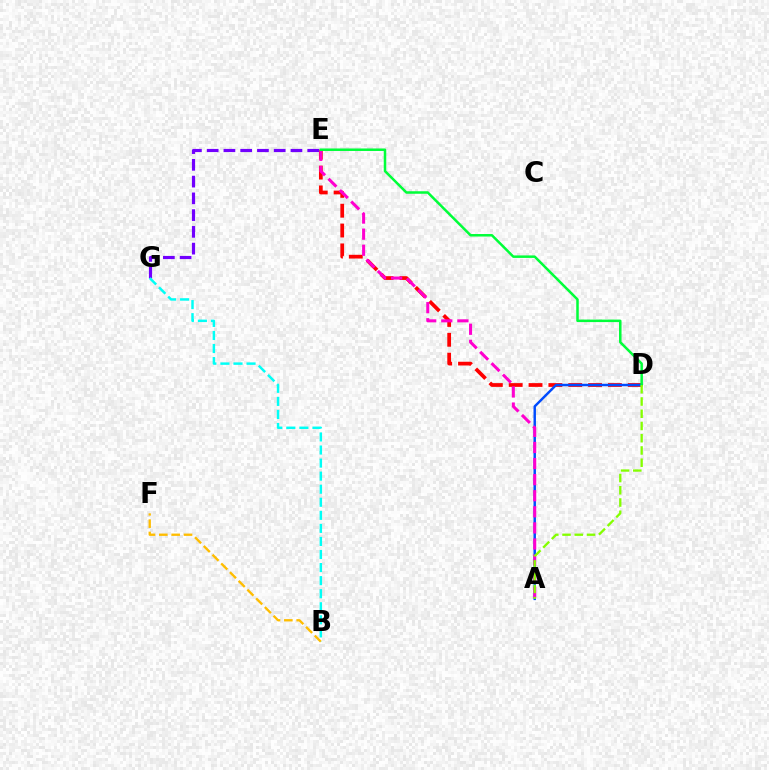{('D', 'E'): [{'color': '#ff0000', 'line_style': 'dashed', 'thickness': 2.7}, {'color': '#00ff39', 'line_style': 'solid', 'thickness': 1.8}], ('E', 'G'): [{'color': '#7200ff', 'line_style': 'dashed', 'thickness': 2.28}], ('A', 'D'): [{'color': '#004bff', 'line_style': 'solid', 'thickness': 1.76}, {'color': '#84ff00', 'line_style': 'dashed', 'thickness': 1.66}], ('B', 'G'): [{'color': '#00fff6', 'line_style': 'dashed', 'thickness': 1.77}], ('A', 'E'): [{'color': '#ff00cf', 'line_style': 'dashed', 'thickness': 2.19}], ('B', 'F'): [{'color': '#ffbd00', 'line_style': 'dashed', 'thickness': 1.68}]}